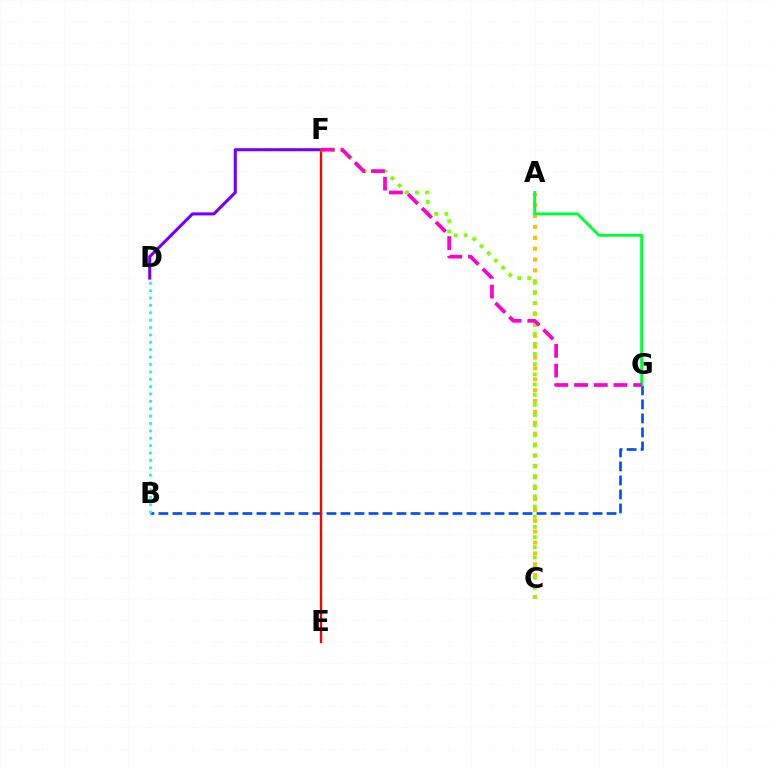{('D', 'F'): [{'color': '#7200ff', 'line_style': 'solid', 'thickness': 2.2}], ('B', 'G'): [{'color': '#004bff', 'line_style': 'dashed', 'thickness': 1.9}], ('E', 'F'): [{'color': '#ff0000', 'line_style': 'solid', 'thickness': 1.68}], ('A', 'C'): [{'color': '#ffbd00', 'line_style': 'dotted', 'thickness': 2.96}], ('B', 'D'): [{'color': '#00fff6', 'line_style': 'dotted', 'thickness': 2.01}], ('C', 'F'): [{'color': '#84ff00', 'line_style': 'dotted', 'thickness': 2.76}], ('A', 'G'): [{'color': '#00ff39', 'line_style': 'solid', 'thickness': 2.1}], ('F', 'G'): [{'color': '#ff00cf', 'line_style': 'dashed', 'thickness': 2.67}]}